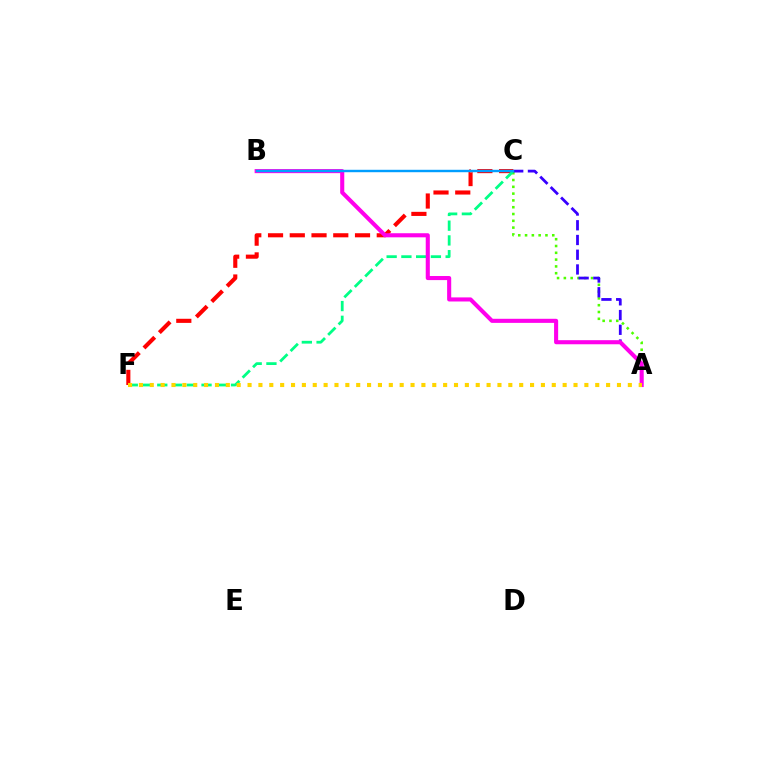{('A', 'C'): [{'color': '#4fff00', 'line_style': 'dotted', 'thickness': 1.85}, {'color': '#3700ff', 'line_style': 'dashed', 'thickness': 2.0}], ('C', 'F'): [{'color': '#ff0000', 'line_style': 'dashed', 'thickness': 2.95}, {'color': '#00ff86', 'line_style': 'dashed', 'thickness': 2.0}], ('A', 'B'): [{'color': '#ff00ed', 'line_style': 'solid', 'thickness': 2.94}], ('A', 'F'): [{'color': '#ffd500', 'line_style': 'dotted', 'thickness': 2.95}], ('B', 'C'): [{'color': '#009eff', 'line_style': 'solid', 'thickness': 1.74}]}